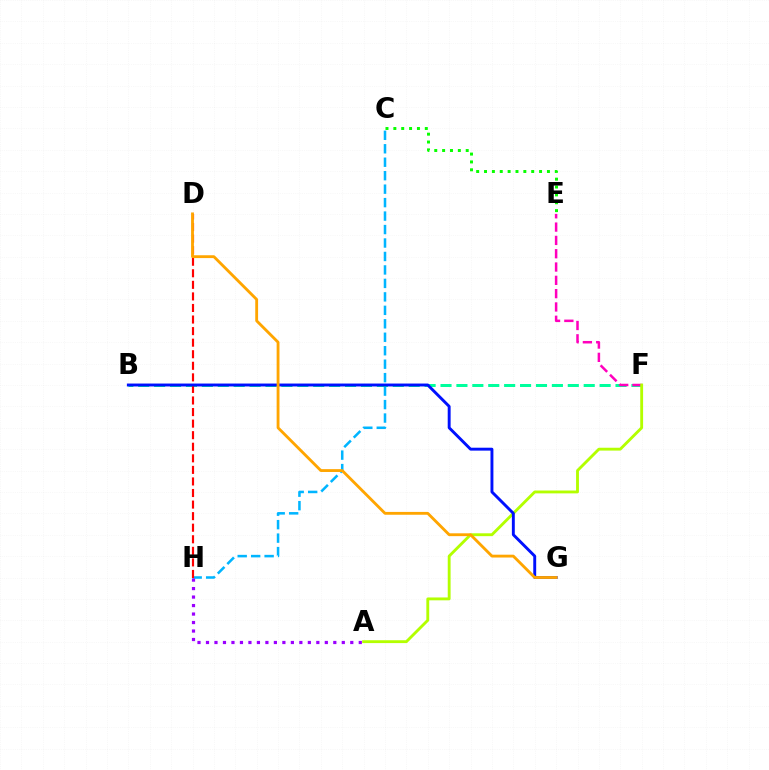{('C', 'H'): [{'color': '#00b5ff', 'line_style': 'dashed', 'thickness': 1.83}], ('B', 'F'): [{'color': '#00ff9d', 'line_style': 'dashed', 'thickness': 2.16}], ('C', 'E'): [{'color': '#08ff00', 'line_style': 'dotted', 'thickness': 2.14}], ('D', 'H'): [{'color': '#ff0000', 'line_style': 'dashed', 'thickness': 1.57}], ('E', 'F'): [{'color': '#ff00bd', 'line_style': 'dashed', 'thickness': 1.81}], ('A', 'F'): [{'color': '#b3ff00', 'line_style': 'solid', 'thickness': 2.06}], ('B', 'G'): [{'color': '#0010ff', 'line_style': 'solid', 'thickness': 2.1}], ('A', 'H'): [{'color': '#9b00ff', 'line_style': 'dotted', 'thickness': 2.31}], ('D', 'G'): [{'color': '#ffa500', 'line_style': 'solid', 'thickness': 2.04}]}